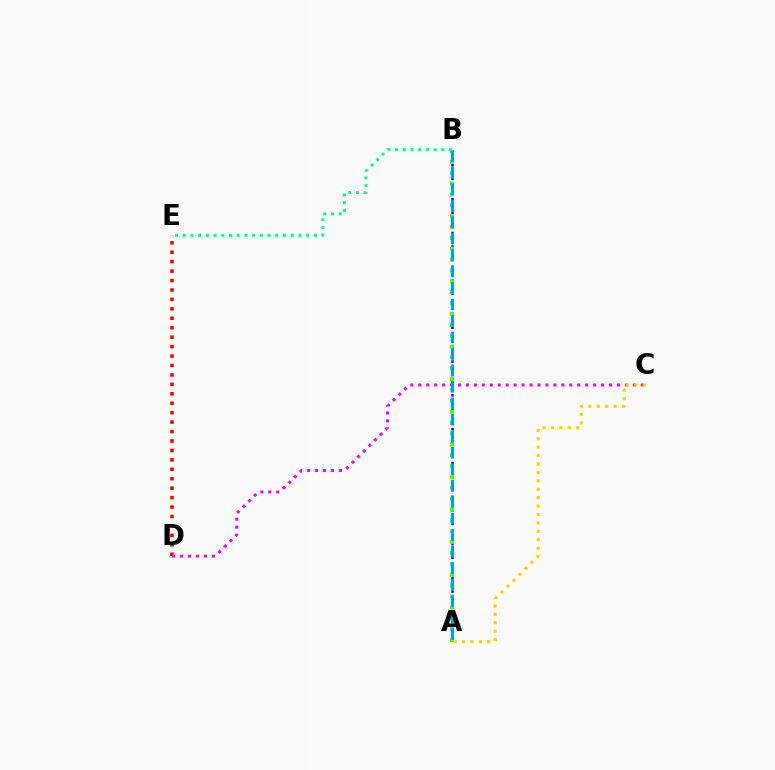{('A', 'B'): [{'color': '#3700ff', 'line_style': 'dotted', 'thickness': 1.84}, {'color': '#4fff00', 'line_style': 'dotted', 'thickness': 2.95}, {'color': '#009eff', 'line_style': 'dashed', 'thickness': 2.24}], ('B', 'E'): [{'color': '#00ff86', 'line_style': 'dotted', 'thickness': 2.1}], ('D', 'E'): [{'color': '#ff0000', 'line_style': 'dotted', 'thickness': 2.56}], ('C', 'D'): [{'color': '#ff00ed', 'line_style': 'dotted', 'thickness': 2.16}], ('A', 'C'): [{'color': '#ffd500', 'line_style': 'dotted', 'thickness': 2.29}]}